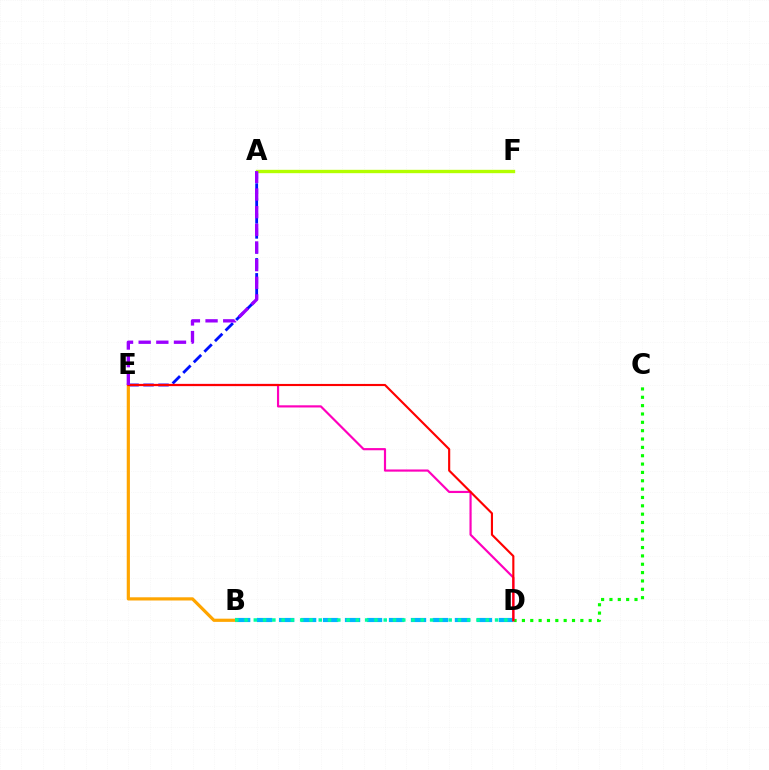{('C', 'D'): [{'color': '#08ff00', 'line_style': 'dotted', 'thickness': 2.27}], ('A', 'E'): [{'color': '#0010ff', 'line_style': 'dashed', 'thickness': 2.03}, {'color': '#9b00ff', 'line_style': 'dashed', 'thickness': 2.4}], ('B', 'D'): [{'color': '#00b5ff', 'line_style': 'dashed', 'thickness': 2.99}, {'color': '#00ff9d', 'line_style': 'dotted', 'thickness': 2.52}], ('A', 'F'): [{'color': '#b3ff00', 'line_style': 'solid', 'thickness': 2.42}], ('D', 'E'): [{'color': '#ff00bd', 'line_style': 'solid', 'thickness': 1.57}, {'color': '#ff0000', 'line_style': 'solid', 'thickness': 1.54}], ('B', 'E'): [{'color': '#ffa500', 'line_style': 'solid', 'thickness': 2.3}]}